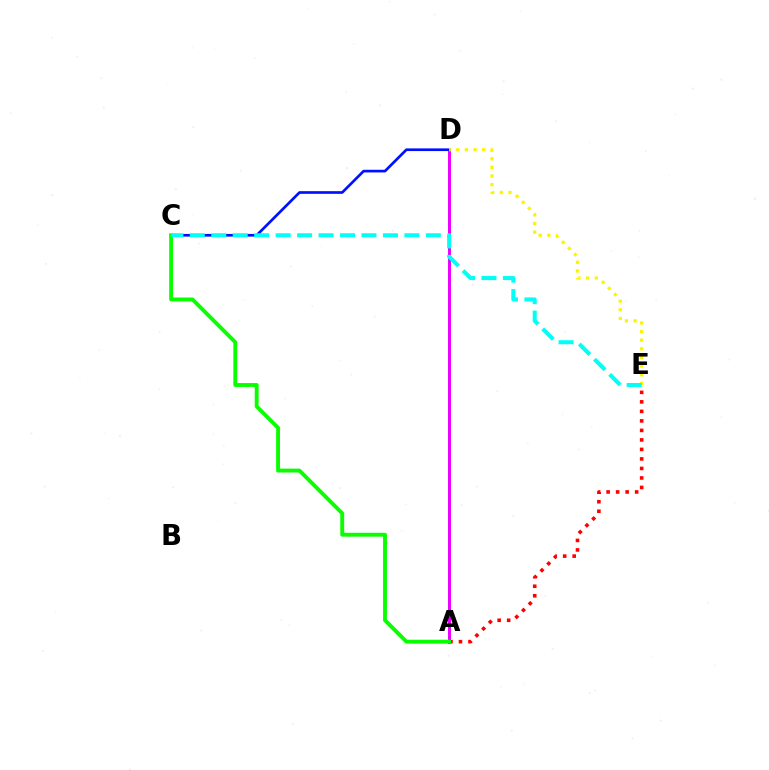{('A', 'D'): [{'color': '#ee00ff', 'line_style': 'solid', 'thickness': 2.14}], ('A', 'E'): [{'color': '#ff0000', 'line_style': 'dotted', 'thickness': 2.58}], ('C', 'D'): [{'color': '#0010ff', 'line_style': 'solid', 'thickness': 1.93}], ('A', 'C'): [{'color': '#08ff00', 'line_style': 'solid', 'thickness': 2.79}], ('D', 'E'): [{'color': '#fcf500', 'line_style': 'dotted', 'thickness': 2.35}], ('C', 'E'): [{'color': '#00fff6', 'line_style': 'dashed', 'thickness': 2.92}]}